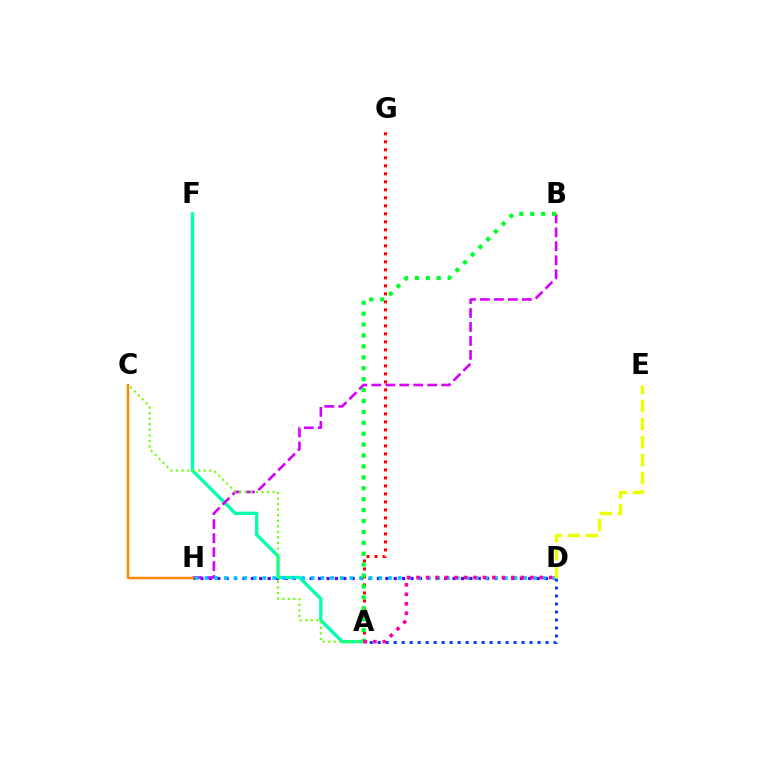{('D', 'H'): [{'color': '#4f00ff', 'line_style': 'dotted', 'thickness': 2.28}, {'color': '#00c7ff', 'line_style': 'dotted', 'thickness': 2.62}], ('A', 'F'): [{'color': '#00ffaf', 'line_style': 'solid', 'thickness': 2.42}], ('B', 'H'): [{'color': '#d600ff', 'line_style': 'dashed', 'thickness': 1.9}], ('C', 'H'): [{'color': '#ff8800', 'line_style': 'solid', 'thickness': 1.75}], ('A', 'C'): [{'color': '#66ff00', 'line_style': 'dotted', 'thickness': 1.51}], ('A', 'D'): [{'color': '#003fff', 'line_style': 'dotted', 'thickness': 2.17}, {'color': '#ff00a0', 'line_style': 'dotted', 'thickness': 2.58}], ('A', 'G'): [{'color': '#ff0000', 'line_style': 'dotted', 'thickness': 2.17}], ('A', 'B'): [{'color': '#00ff27', 'line_style': 'dotted', 'thickness': 2.97}], ('D', 'E'): [{'color': '#eeff00', 'line_style': 'dashed', 'thickness': 2.45}]}